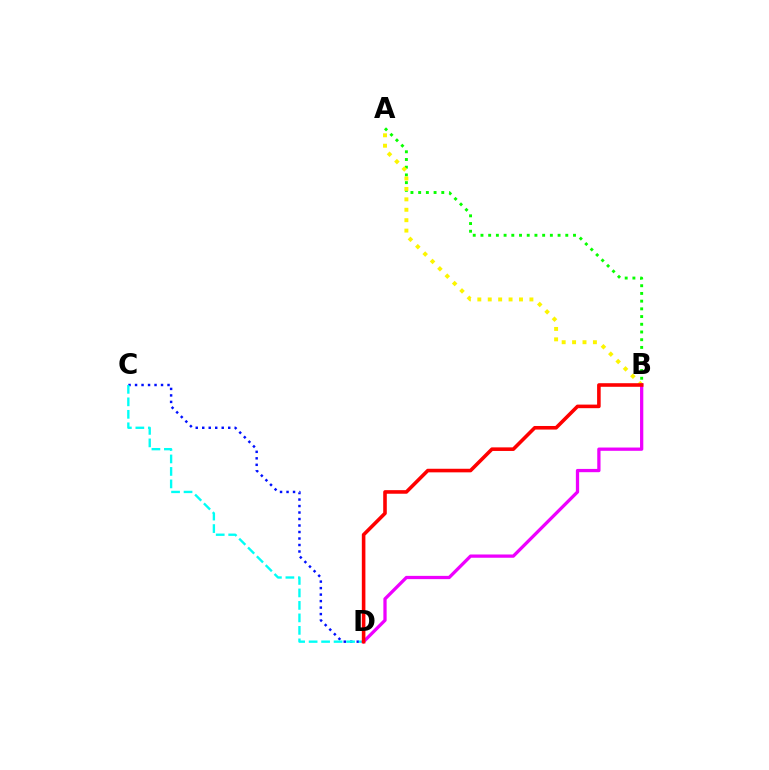{('C', 'D'): [{'color': '#0010ff', 'line_style': 'dotted', 'thickness': 1.76}, {'color': '#00fff6', 'line_style': 'dashed', 'thickness': 1.7}], ('A', 'B'): [{'color': '#08ff00', 'line_style': 'dotted', 'thickness': 2.1}, {'color': '#fcf500', 'line_style': 'dotted', 'thickness': 2.83}], ('B', 'D'): [{'color': '#ee00ff', 'line_style': 'solid', 'thickness': 2.35}, {'color': '#ff0000', 'line_style': 'solid', 'thickness': 2.58}]}